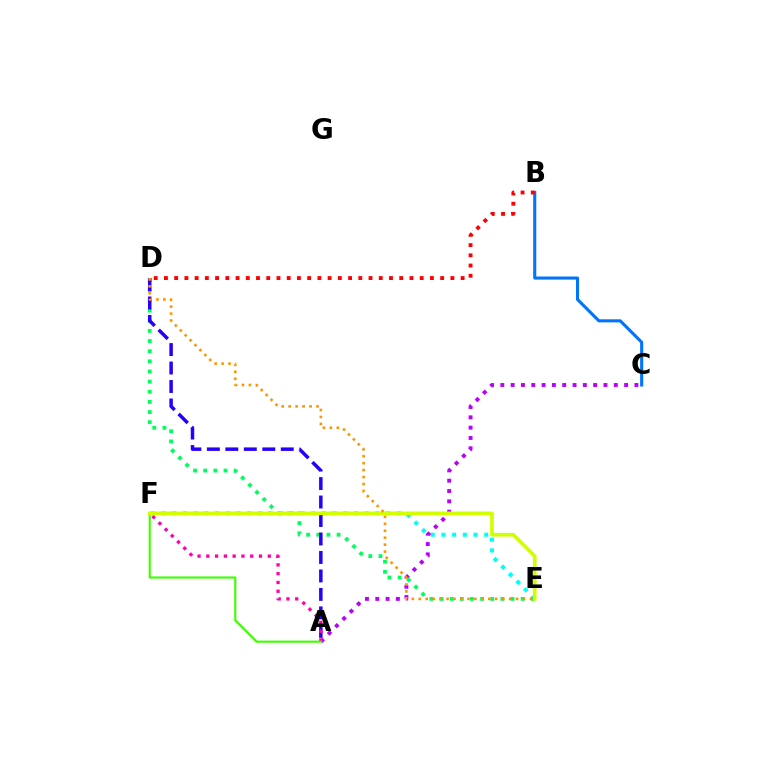{('B', 'C'): [{'color': '#0074ff', 'line_style': 'solid', 'thickness': 2.22}], ('E', 'F'): [{'color': '#00fff6', 'line_style': 'dotted', 'thickness': 2.91}, {'color': '#d1ff00', 'line_style': 'solid', 'thickness': 2.65}], ('A', 'C'): [{'color': '#b900ff', 'line_style': 'dotted', 'thickness': 2.8}], ('D', 'E'): [{'color': '#00ff5c', 'line_style': 'dotted', 'thickness': 2.76}, {'color': '#ff9400', 'line_style': 'dotted', 'thickness': 1.89}], ('A', 'D'): [{'color': '#2500ff', 'line_style': 'dashed', 'thickness': 2.51}], ('B', 'D'): [{'color': '#ff0000', 'line_style': 'dotted', 'thickness': 2.78}], ('A', 'F'): [{'color': '#ff00ac', 'line_style': 'dotted', 'thickness': 2.39}, {'color': '#3dff00', 'line_style': 'solid', 'thickness': 1.53}]}